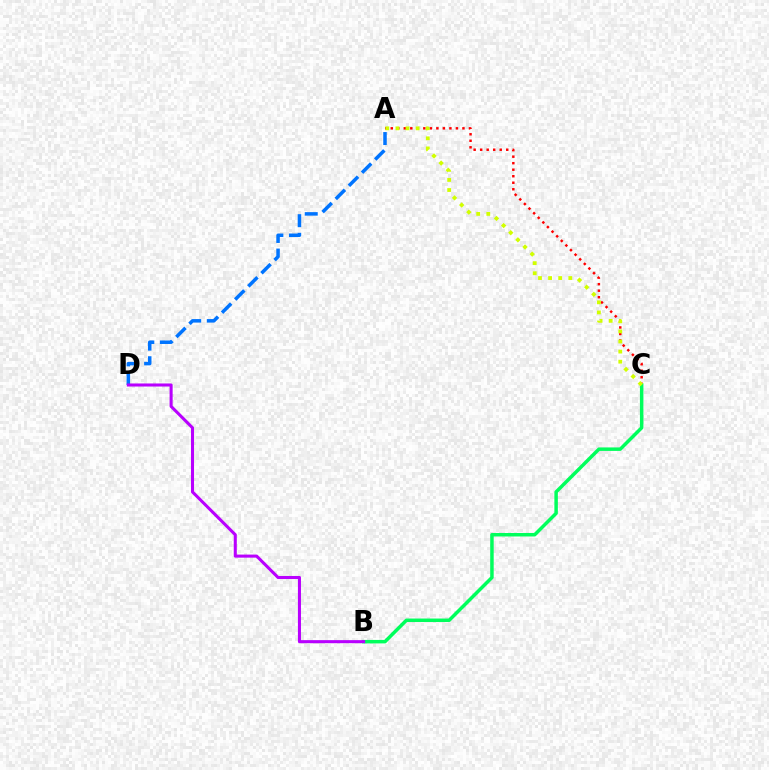{('A', 'C'): [{'color': '#ff0000', 'line_style': 'dotted', 'thickness': 1.77}, {'color': '#d1ff00', 'line_style': 'dotted', 'thickness': 2.74}], ('A', 'D'): [{'color': '#0074ff', 'line_style': 'dashed', 'thickness': 2.53}], ('B', 'C'): [{'color': '#00ff5c', 'line_style': 'solid', 'thickness': 2.51}], ('B', 'D'): [{'color': '#b900ff', 'line_style': 'solid', 'thickness': 2.2}]}